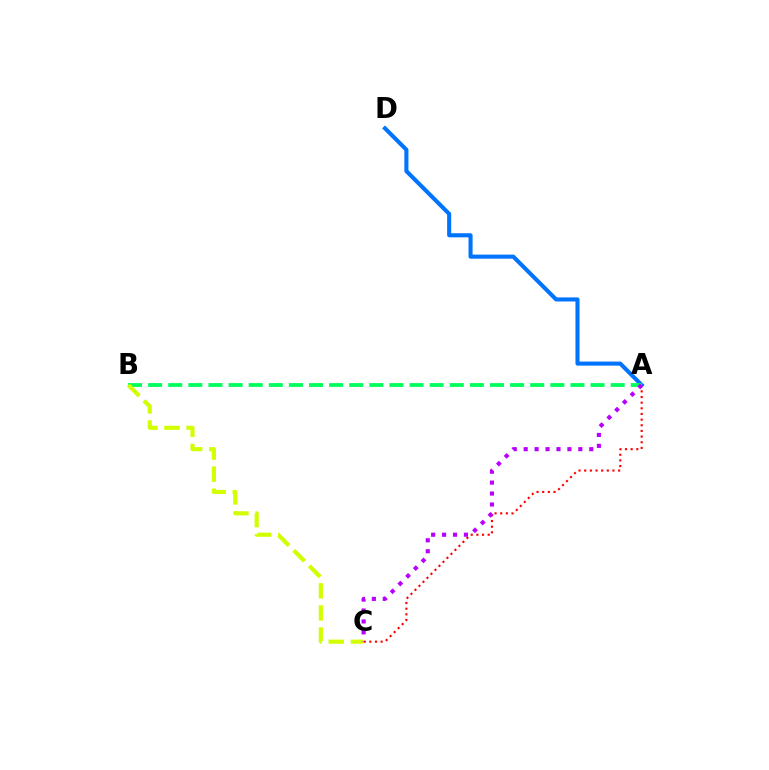{('A', 'C'): [{'color': '#ff0000', 'line_style': 'dotted', 'thickness': 1.54}, {'color': '#b900ff', 'line_style': 'dotted', 'thickness': 2.97}], ('A', 'D'): [{'color': '#0074ff', 'line_style': 'solid', 'thickness': 2.94}], ('A', 'B'): [{'color': '#00ff5c', 'line_style': 'dashed', 'thickness': 2.73}], ('B', 'C'): [{'color': '#d1ff00', 'line_style': 'dashed', 'thickness': 3.0}]}